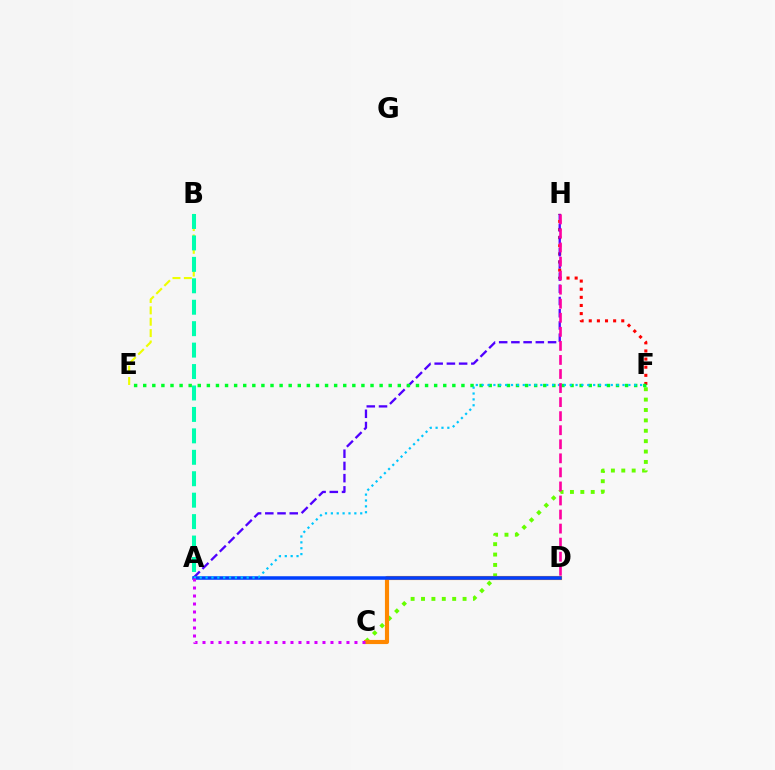{('F', 'H'): [{'color': '#ff0000', 'line_style': 'dotted', 'thickness': 2.21}], ('A', 'H'): [{'color': '#4f00ff', 'line_style': 'dashed', 'thickness': 1.66}], ('C', 'F'): [{'color': '#66ff00', 'line_style': 'dotted', 'thickness': 2.82}], ('B', 'E'): [{'color': '#eeff00', 'line_style': 'dashed', 'thickness': 1.55}], ('C', 'D'): [{'color': '#ff8800', 'line_style': 'solid', 'thickness': 2.98}], ('A', 'B'): [{'color': '#00ffaf', 'line_style': 'dashed', 'thickness': 2.91}], ('A', 'D'): [{'color': '#003fff', 'line_style': 'solid', 'thickness': 2.54}], ('E', 'F'): [{'color': '#00ff27', 'line_style': 'dotted', 'thickness': 2.47}], ('A', 'F'): [{'color': '#00c7ff', 'line_style': 'dotted', 'thickness': 1.59}], ('A', 'C'): [{'color': '#d600ff', 'line_style': 'dotted', 'thickness': 2.17}], ('D', 'H'): [{'color': '#ff00a0', 'line_style': 'dashed', 'thickness': 1.91}]}